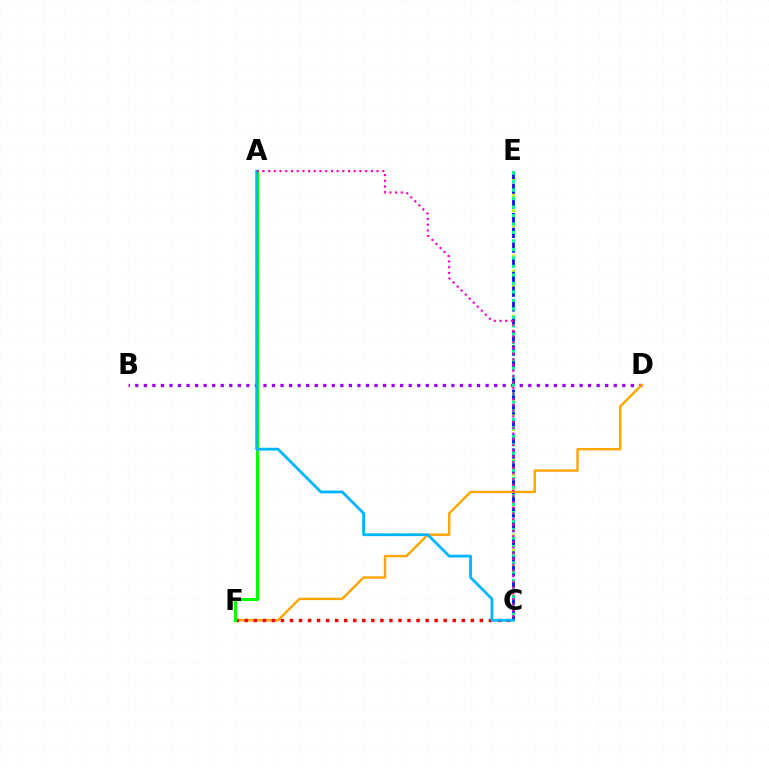{('C', 'E'): [{'color': '#b3ff00', 'line_style': 'dotted', 'thickness': 2.05}, {'color': '#0010ff', 'line_style': 'dashed', 'thickness': 2.0}, {'color': '#00ff9d', 'line_style': 'dotted', 'thickness': 2.31}], ('B', 'D'): [{'color': '#9b00ff', 'line_style': 'dotted', 'thickness': 2.32}], ('D', 'F'): [{'color': '#ffa500', 'line_style': 'solid', 'thickness': 1.74}], ('C', 'F'): [{'color': '#ff0000', 'line_style': 'dotted', 'thickness': 2.46}], ('A', 'F'): [{'color': '#08ff00', 'line_style': 'solid', 'thickness': 2.19}], ('A', 'C'): [{'color': '#00b5ff', 'line_style': 'solid', 'thickness': 2.02}, {'color': '#ff00bd', 'line_style': 'dotted', 'thickness': 1.55}]}